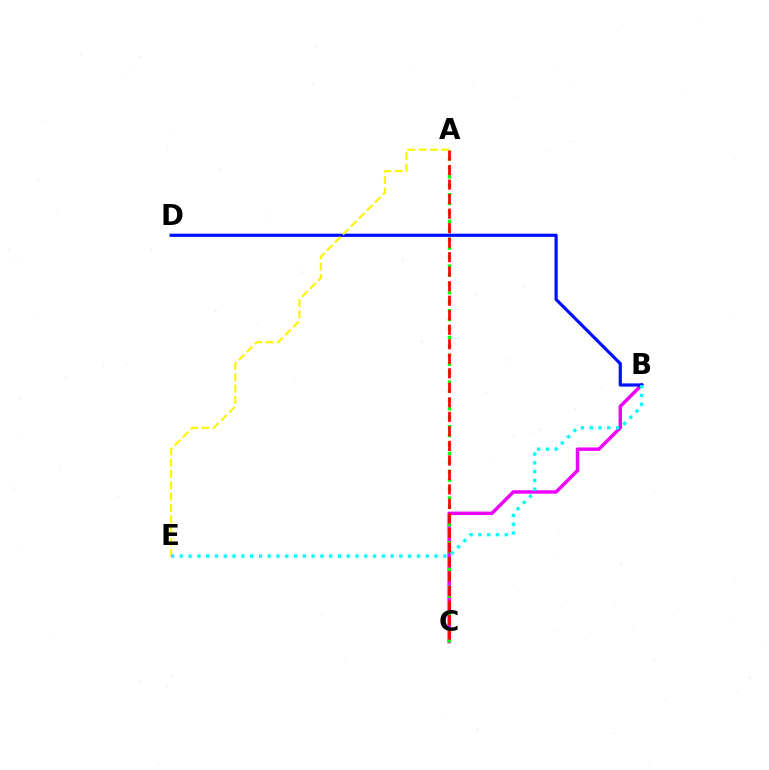{('B', 'C'): [{'color': '#ee00ff', 'line_style': 'solid', 'thickness': 2.49}], ('A', 'C'): [{'color': '#08ff00', 'line_style': 'dotted', 'thickness': 2.42}, {'color': '#ff0000', 'line_style': 'dashed', 'thickness': 1.97}], ('B', 'D'): [{'color': '#0010ff', 'line_style': 'solid', 'thickness': 2.31}], ('A', 'E'): [{'color': '#fcf500', 'line_style': 'dashed', 'thickness': 1.54}], ('B', 'E'): [{'color': '#00fff6', 'line_style': 'dotted', 'thickness': 2.39}]}